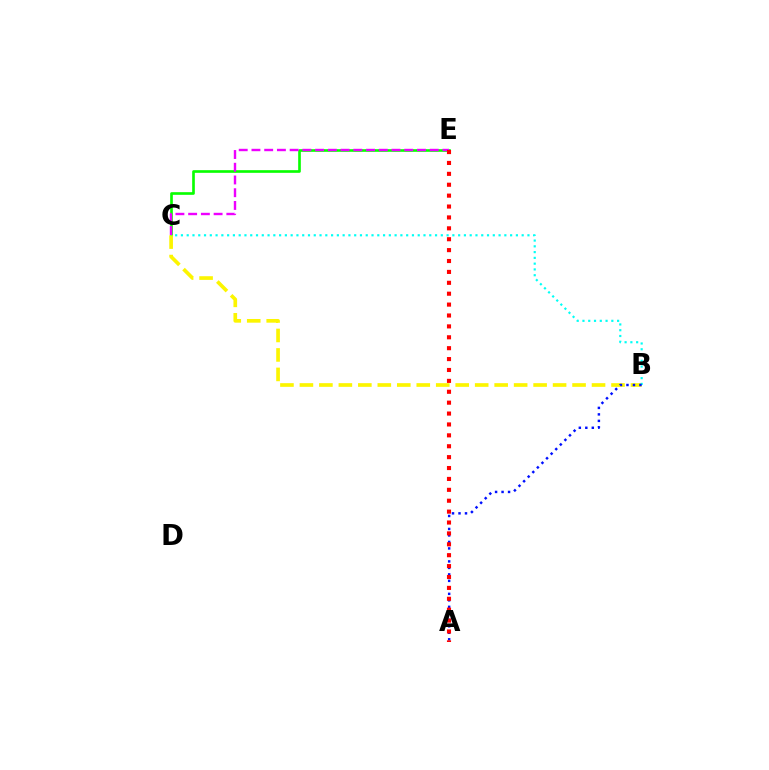{('C', 'E'): [{'color': '#08ff00', 'line_style': 'solid', 'thickness': 1.91}, {'color': '#ee00ff', 'line_style': 'dashed', 'thickness': 1.73}], ('B', 'C'): [{'color': '#fcf500', 'line_style': 'dashed', 'thickness': 2.65}, {'color': '#00fff6', 'line_style': 'dotted', 'thickness': 1.57}], ('A', 'B'): [{'color': '#0010ff', 'line_style': 'dotted', 'thickness': 1.76}], ('A', 'E'): [{'color': '#ff0000', 'line_style': 'dotted', 'thickness': 2.96}]}